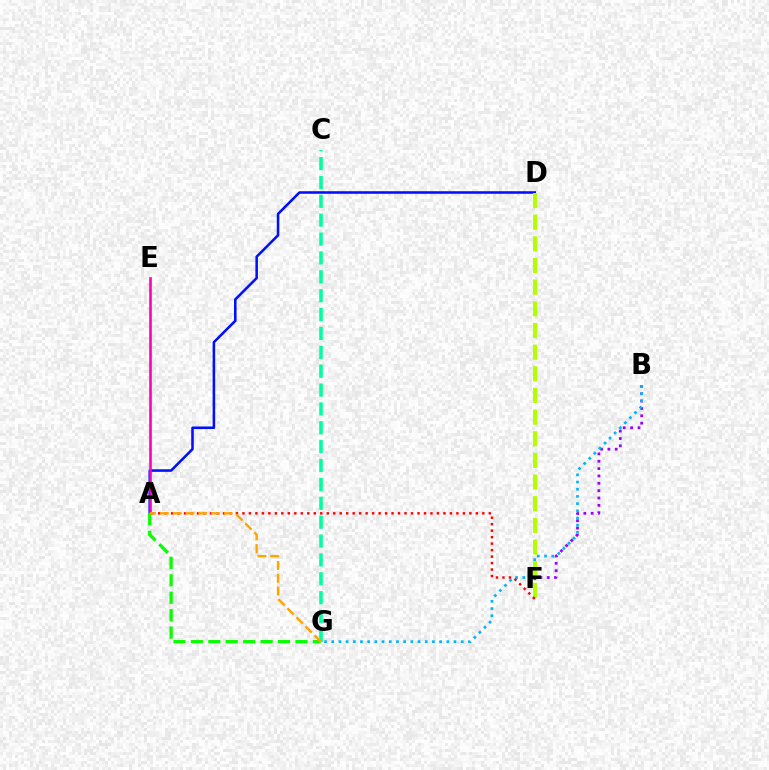{('B', 'F'): [{'color': '#9b00ff', 'line_style': 'dotted', 'thickness': 2.0}], ('B', 'G'): [{'color': '#00b5ff', 'line_style': 'dotted', 'thickness': 1.95}], ('A', 'D'): [{'color': '#0010ff', 'line_style': 'solid', 'thickness': 1.85}], ('C', 'G'): [{'color': '#00ff9d', 'line_style': 'dashed', 'thickness': 2.56}], ('D', 'F'): [{'color': '#b3ff00', 'line_style': 'dashed', 'thickness': 2.94}], ('A', 'F'): [{'color': '#ff0000', 'line_style': 'dotted', 'thickness': 1.76}], ('A', 'E'): [{'color': '#ff00bd', 'line_style': 'solid', 'thickness': 1.89}], ('A', 'G'): [{'color': '#08ff00', 'line_style': 'dashed', 'thickness': 2.37}, {'color': '#ffa500', 'line_style': 'dashed', 'thickness': 1.74}]}